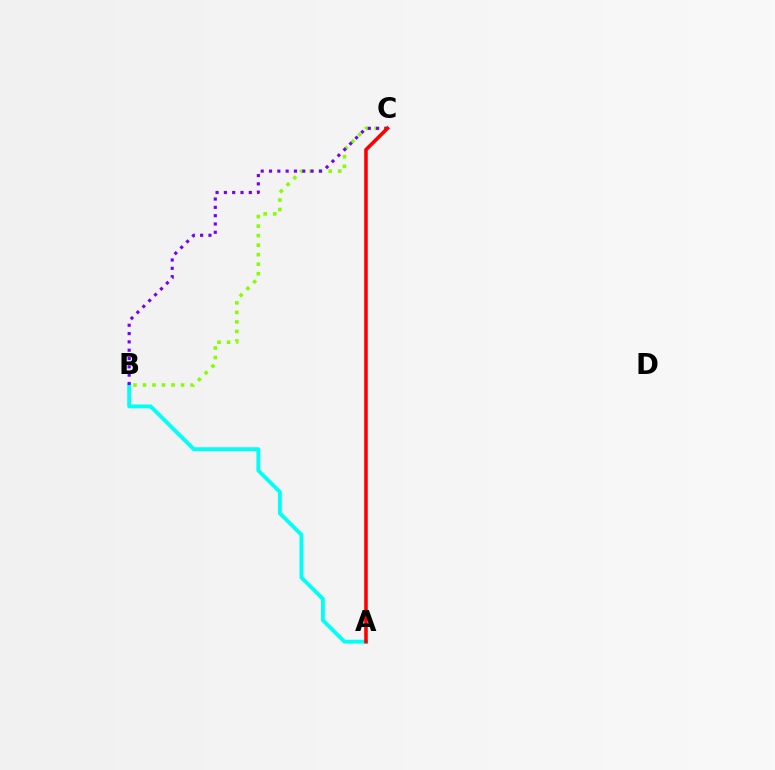{('A', 'B'): [{'color': '#00fff6', 'line_style': 'solid', 'thickness': 2.76}], ('B', 'C'): [{'color': '#84ff00', 'line_style': 'dotted', 'thickness': 2.59}, {'color': '#7200ff', 'line_style': 'dotted', 'thickness': 2.26}], ('A', 'C'): [{'color': '#ff0000', 'line_style': 'solid', 'thickness': 2.58}]}